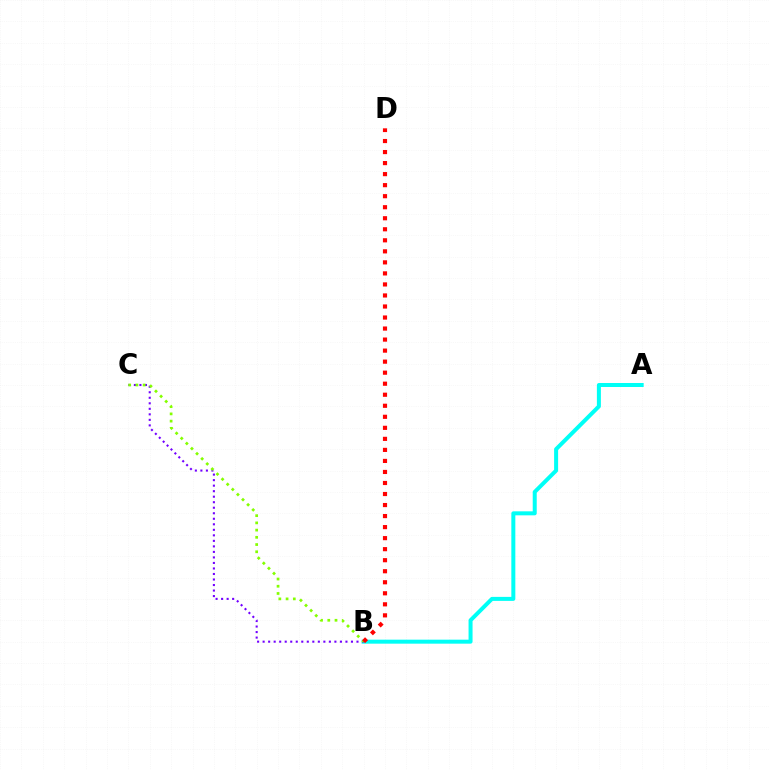{('A', 'B'): [{'color': '#00fff6', 'line_style': 'solid', 'thickness': 2.88}], ('B', 'C'): [{'color': '#7200ff', 'line_style': 'dotted', 'thickness': 1.5}, {'color': '#84ff00', 'line_style': 'dotted', 'thickness': 1.96}], ('B', 'D'): [{'color': '#ff0000', 'line_style': 'dotted', 'thickness': 3.0}]}